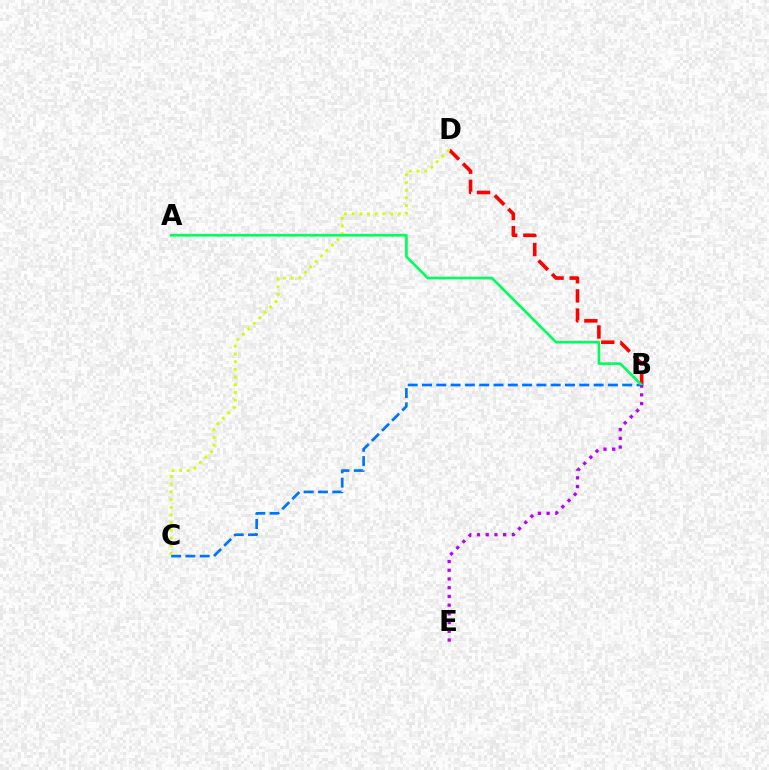{('B', 'D'): [{'color': '#ff0000', 'line_style': 'dashed', 'thickness': 2.6}], ('B', 'C'): [{'color': '#0074ff', 'line_style': 'dashed', 'thickness': 1.94}], ('C', 'D'): [{'color': '#d1ff00', 'line_style': 'dotted', 'thickness': 2.09}], ('A', 'B'): [{'color': '#00ff5c', 'line_style': 'solid', 'thickness': 1.91}], ('B', 'E'): [{'color': '#b900ff', 'line_style': 'dotted', 'thickness': 2.37}]}